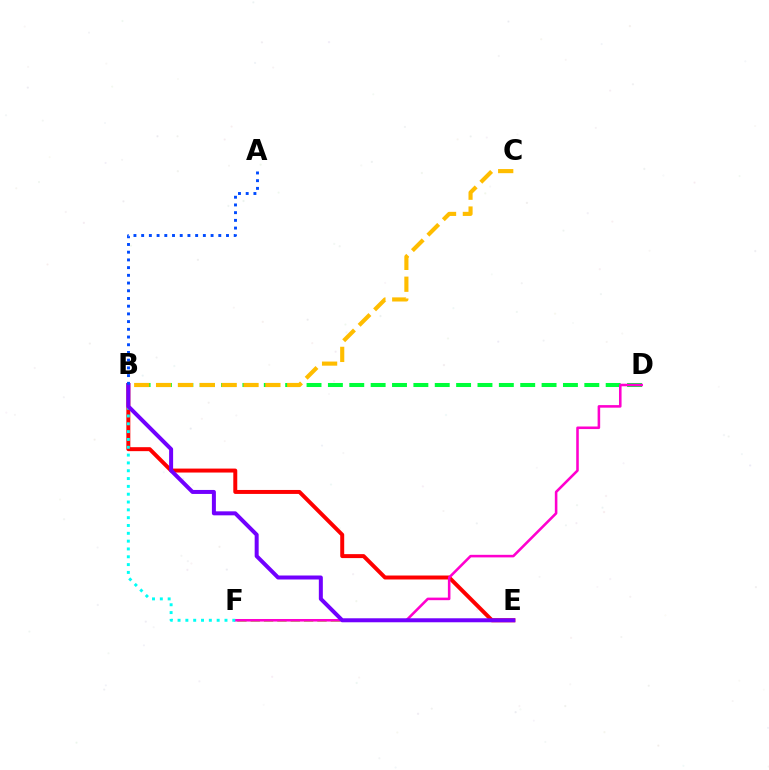{('B', 'D'): [{'color': '#00ff39', 'line_style': 'dashed', 'thickness': 2.9}], ('B', 'E'): [{'color': '#ff0000', 'line_style': 'solid', 'thickness': 2.86}, {'color': '#7200ff', 'line_style': 'solid', 'thickness': 2.88}], ('E', 'F'): [{'color': '#84ff00', 'line_style': 'dashed', 'thickness': 1.81}], ('D', 'F'): [{'color': '#ff00cf', 'line_style': 'solid', 'thickness': 1.85}], ('B', 'F'): [{'color': '#00fff6', 'line_style': 'dotted', 'thickness': 2.13}], ('B', 'C'): [{'color': '#ffbd00', 'line_style': 'dashed', 'thickness': 2.97}], ('A', 'B'): [{'color': '#004bff', 'line_style': 'dotted', 'thickness': 2.1}]}